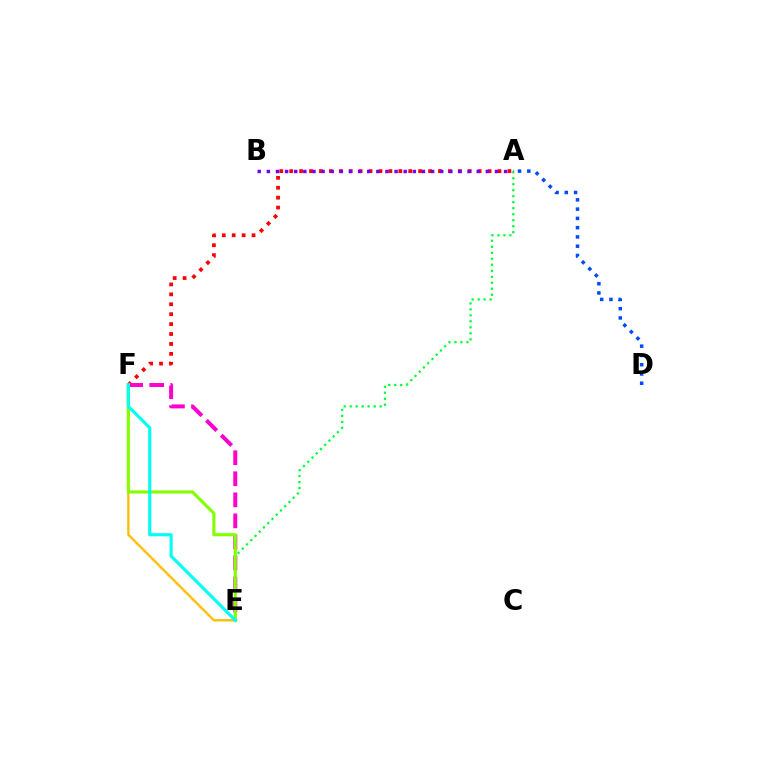{('A', 'F'): [{'color': '#ff0000', 'line_style': 'dotted', 'thickness': 2.7}], ('A', 'D'): [{'color': '#004bff', 'line_style': 'dotted', 'thickness': 2.52}], ('A', 'B'): [{'color': '#7200ff', 'line_style': 'dotted', 'thickness': 2.48}], ('A', 'E'): [{'color': '#00ff39', 'line_style': 'dotted', 'thickness': 1.63}], ('E', 'F'): [{'color': '#ff00cf', 'line_style': 'dashed', 'thickness': 2.86}, {'color': '#ffbd00', 'line_style': 'solid', 'thickness': 1.67}, {'color': '#84ff00', 'line_style': 'solid', 'thickness': 2.25}, {'color': '#00fff6', 'line_style': 'solid', 'thickness': 2.25}]}